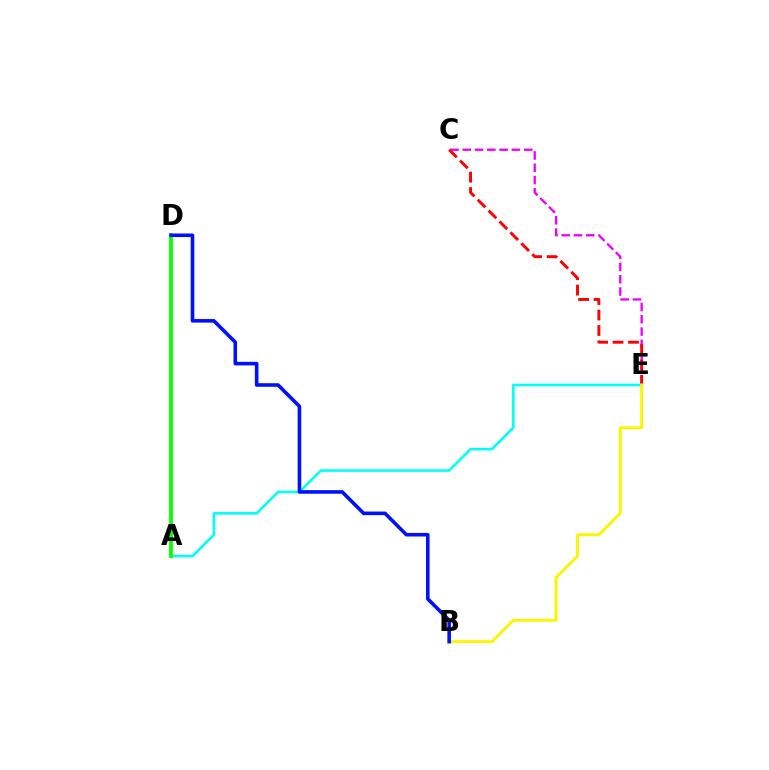{('C', 'E'): [{'color': '#ee00ff', 'line_style': 'dashed', 'thickness': 1.67}, {'color': '#ff0000', 'line_style': 'dashed', 'thickness': 2.1}], ('A', 'E'): [{'color': '#00fff6', 'line_style': 'solid', 'thickness': 1.86}], ('B', 'E'): [{'color': '#fcf500', 'line_style': 'solid', 'thickness': 2.09}], ('A', 'D'): [{'color': '#08ff00', 'line_style': 'solid', 'thickness': 2.73}], ('B', 'D'): [{'color': '#0010ff', 'line_style': 'solid', 'thickness': 2.58}]}